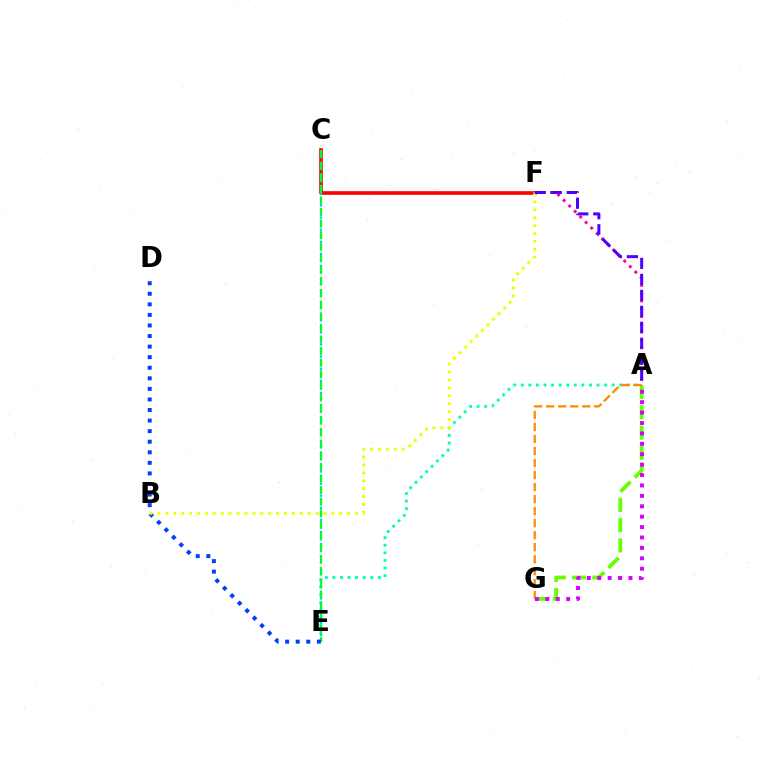{('A', 'G'): [{'color': '#66ff00', 'line_style': 'dashed', 'thickness': 2.75}, {'color': '#ff8800', 'line_style': 'dashed', 'thickness': 1.63}, {'color': '#d600ff', 'line_style': 'dotted', 'thickness': 2.83}], ('C', 'F'): [{'color': '#ff0000', 'line_style': 'solid', 'thickness': 2.61}], ('A', 'E'): [{'color': '#00ffaf', 'line_style': 'dotted', 'thickness': 2.06}], ('A', 'F'): [{'color': '#ff00a0', 'line_style': 'dotted', 'thickness': 2.12}, {'color': '#4f00ff', 'line_style': 'dashed', 'thickness': 2.17}], ('C', 'E'): [{'color': '#00c7ff', 'line_style': 'dotted', 'thickness': 1.64}, {'color': '#00ff27', 'line_style': 'dashed', 'thickness': 1.57}], ('D', 'E'): [{'color': '#003fff', 'line_style': 'dotted', 'thickness': 2.87}], ('B', 'F'): [{'color': '#eeff00', 'line_style': 'dotted', 'thickness': 2.15}]}